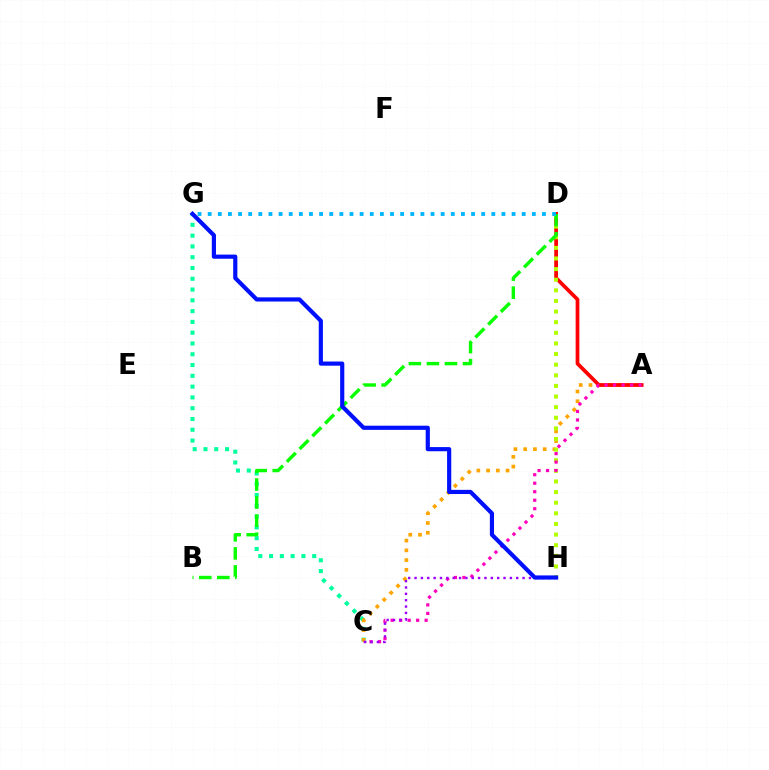{('C', 'G'): [{'color': '#00ff9d', 'line_style': 'dotted', 'thickness': 2.93}], ('A', 'C'): [{'color': '#ffa500', 'line_style': 'dotted', 'thickness': 2.65}, {'color': '#ff00bd', 'line_style': 'dotted', 'thickness': 2.31}], ('A', 'D'): [{'color': '#ff0000', 'line_style': 'solid', 'thickness': 2.69}], ('D', 'H'): [{'color': '#b3ff00', 'line_style': 'dotted', 'thickness': 2.89}], ('B', 'D'): [{'color': '#08ff00', 'line_style': 'dashed', 'thickness': 2.45}], ('C', 'H'): [{'color': '#9b00ff', 'line_style': 'dotted', 'thickness': 1.73}], ('G', 'H'): [{'color': '#0010ff', 'line_style': 'solid', 'thickness': 3.0}], ('D', 'G'): [{'color': '#00b5ff', 'line_style': 'dotted', 'thickness': 2.75}]}